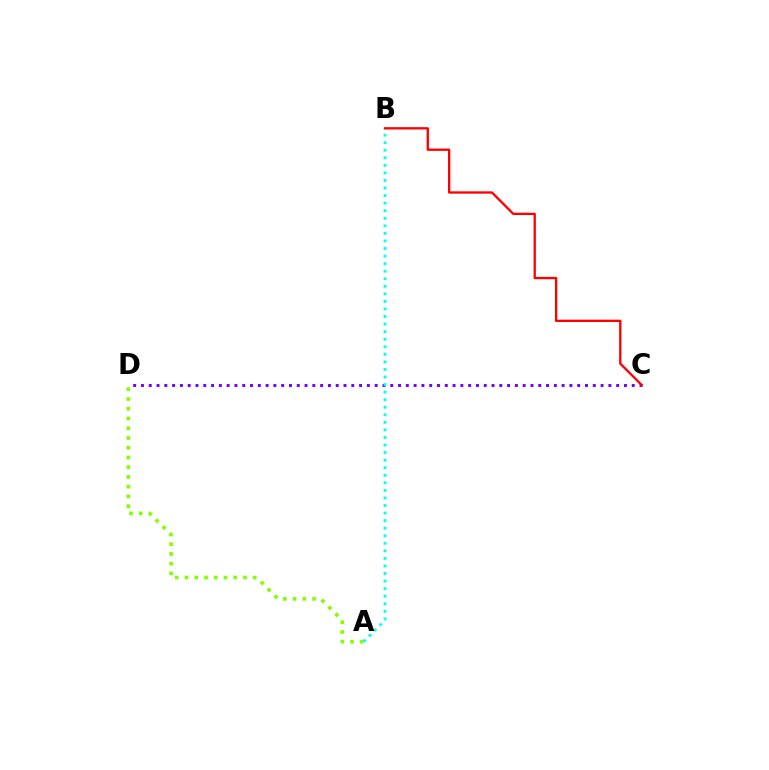{('C', 'D'): [{'color': '#7200ff', 'line_style': 'dotted', 'thickness': 2.12}], ('A', 'D'): [{'color': '#84ff00', 'line_style': 'dotted', 'thickness': 2.65}], ('A', 'B'): [{'color': '#00fff6', 'line_style': 'dotted', 'thickness': 2.05}], ('B', 'C'): [{'color': '#ff0000', 'line_style': 'solid', 'thickness': 1.67}]}